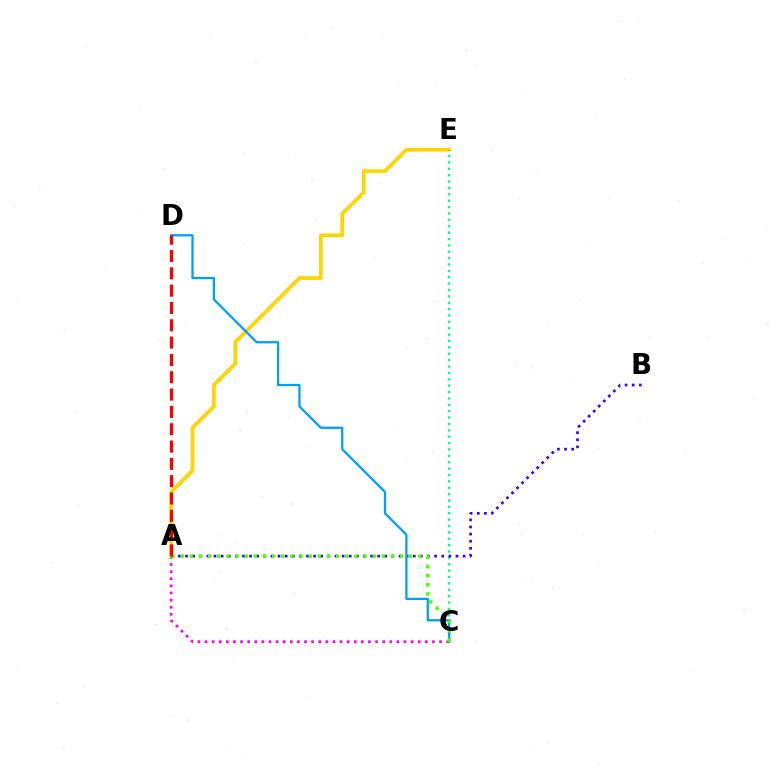{('A', 'C'): [{'color': '#ff00ed', 'line_style': 'dotted', 'thickness': 1.93}, {'color': '#4fff00', 'line_style': 'dotted', 'thickness': 2.48}], ('A', 'E'): [{'color': '#ffd500', 'line_style': 'solid', 'thickness': 2.68}], ('C', 'E'): [{'color': '#00ff86', 'line_style': 'dotted', 'thickness': 1.73}], ('A', 'B'): [{'color': '#3700ff', 'line_style': 'dotted', 'thickness': 1.93}], ('C', 'D'): [{'color': '#009eff', 'line_style': 'solid', 'thickness': 1.63}], ('A', 'D'): [{'color': '#ff0000', 'line_style': 'dashed', 'thickness': 2.35}]}